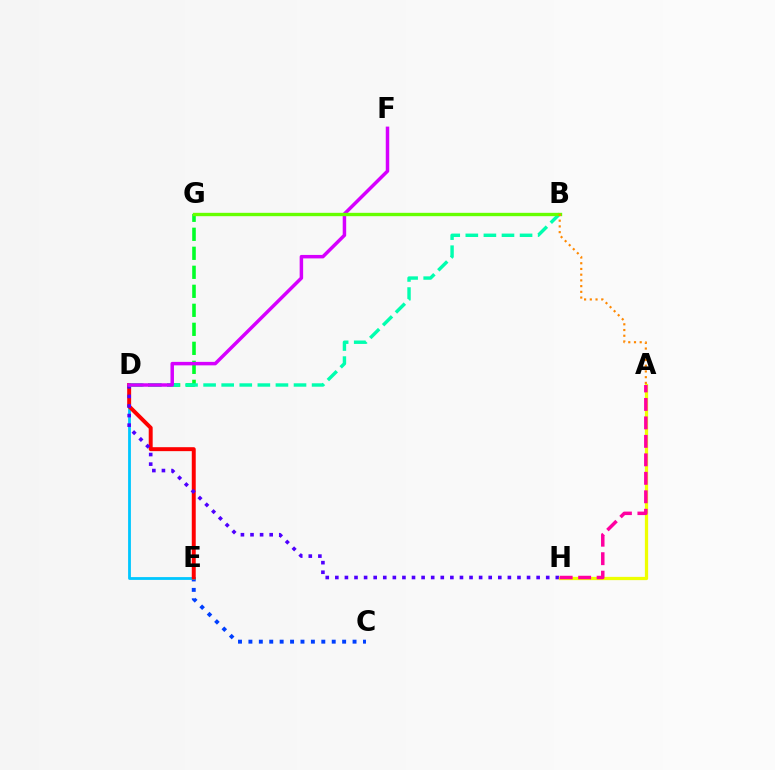{('C', 'E'): [{'color': '#003fff', 'line_style': 'dotted', 'thickness': 2.83}], ('D', 'E'): [{'color': '#00c7ff', 'line_style': 'solid', 'thickness': 2.02}, {'color': '#ff0000', 'line_style': 'solid', 'thickness': 2.85}], ('D', 'H'): [{'color': '#4f00ff', 'line_style': 'dotted', 'thickness': 2.6}], ('A', 'H'): [{'color': '#eeff00', 'line_style': 'solid', 'thickness': 2.34}, {'color': '#ff00a0', 'line_style': 'dashed', 'thickness': 2.51}], ('D', 'G'): [{'color': '#00ff27', 'line_style': 'dashed', 'thickness': 2.58}], ('B', 'D'): [{'color': '#00ffaf', 'line_style': 'dashed', 'thickness': 2.46}], ('D', 'F'): [{'color': '#d600ff', 'line_style': 'solid', 'thickness': 2.5}], ('B', 'G'): [{'color': '#66ff00', 'line_style': 'solid', 'thickness': 2.41}], ('A', 'B'): [{'color': '#ff8800', 'line_style': 'dotted', 'thickness': 1.55}]}